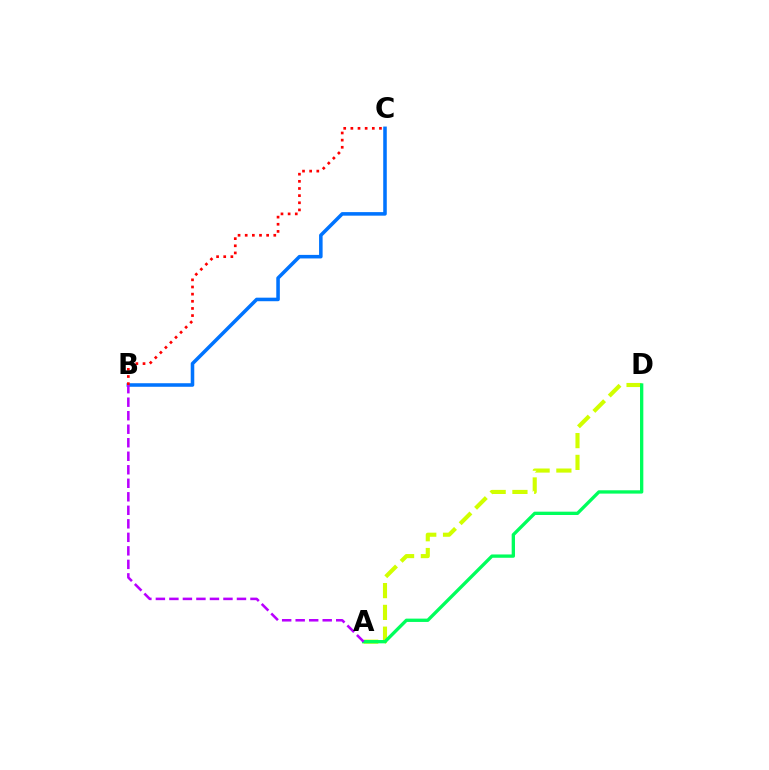{('A', 'D'): [{'color': '#d1ff00', 'line_style': 'dashed', 'thickness': 2.96}, {'color': '#00ff5c', 'line_style': 'solid', 'thickness': 2.39}], ('B', 'C'): [{'color': '#0074ff', 'line_style': 'solid', 'thickness': 2.55}, {'color': '#ff0000', 'line_style': 'dotted', 'thickness': 1.94}], ('A', 'B'): [{'color': '#b900ff', 'line_style': 'dashed', 'thickness': 1.84}]}